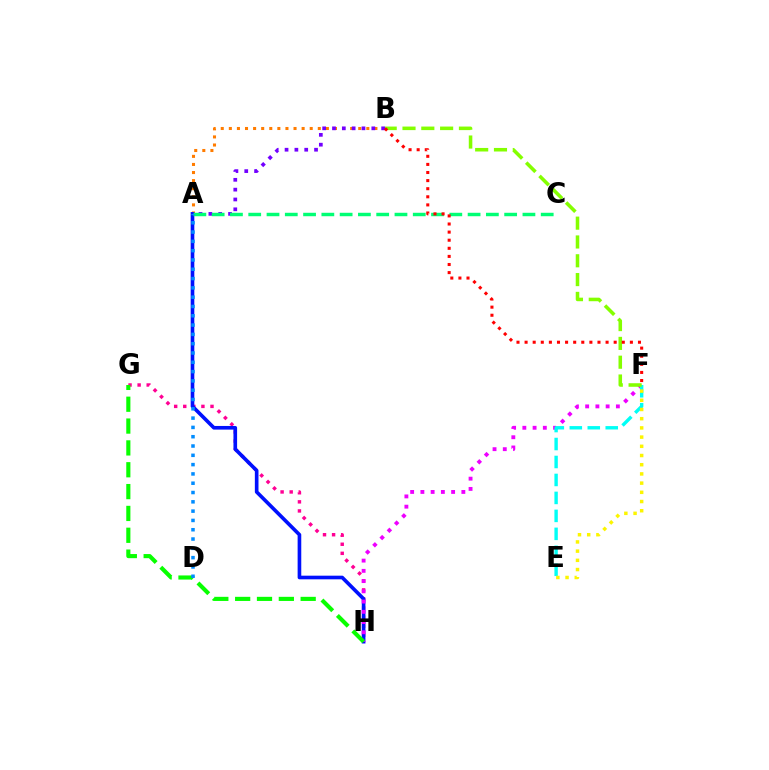{('A', 'B'): [{'color': '#ff7c00', 'line_style': 'dotted', 'thickness': 2.2}, {'color': '#7200ff', 'line_style': 'dotted', 'thickness': 2.67}], ('G', 'H'): [{'color': '#ff0094', 'line_style': 'dotted', 'thickness': 2.47}, {'color': '#08ff00', 'line_style': 'dashed', 'thickness': 2.97}], ('A', 'H'): [{'color': '#0010ff', 'line_style': 'solid', 'thickness': 2.62}], ('F', 'H'): [{'color': '#ee00ff', 'line_style': 'dotted', 'thickness': 2.78}], ('E', 'F'): [{'color': '#00fff6', 'line_style': 'dashed', 'thickness': 2.44}, {'color': '#fcf500', 'line_style': 'dotted', 'thickness': 2.5}], ('B', 'F'): [{'color': '#84ff00', 'line_style': 'dashed', 'thickness': 2.56}, {'color': '#ff0000', 'line_style': 'dotted', 'thickness': 2.2}], ('A', 'C'): [{'color': '#00ff74', 'line_style': 'dashed', 'thickness': 2.48}], ('A', 'D'): [{'color': '#008cff', 'line_style': 'dotted', 'thickness': 2.53}]}